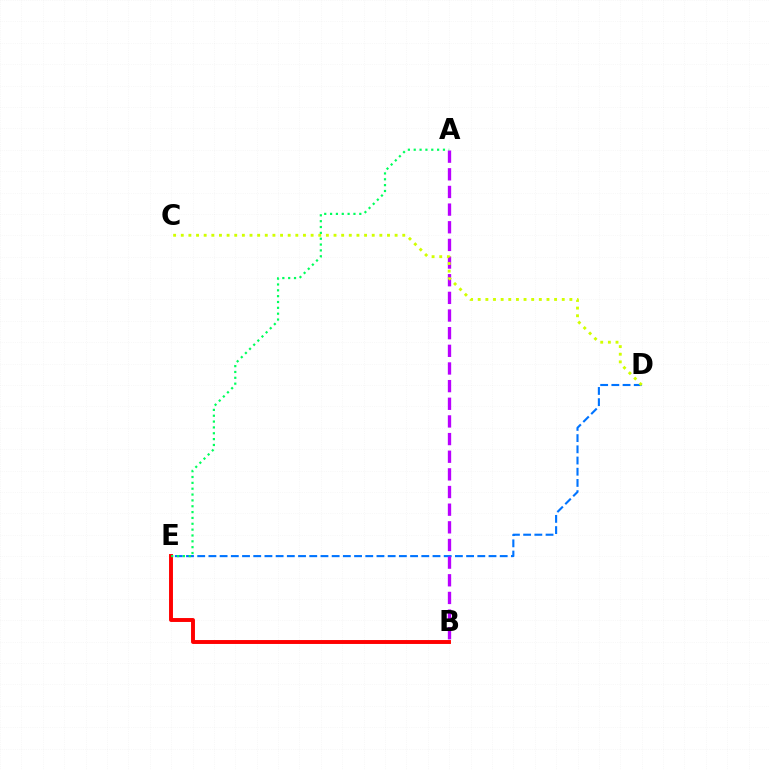{('D', 'E'): [{'color': '#0074ff', 'line_style': 'dashed', 'thickness': 1.52}], ('A', 'B'): [{'color': '#b900ff', 'line_style': 'dashed', 'thickness': 2.4}], ('C', 'D'): [{'color': '#d1ff00', 'line_style': 'dotted', 'thickness': 2.08}], ('B', 'E'): [{'color': '#ff0000', 'line_style': 'solid', 'thickness': 2.82}], ('A', 'E'): [{'color': '#00ff5c', 'line_style': 'dotted', 'thickness': 1.59}]}